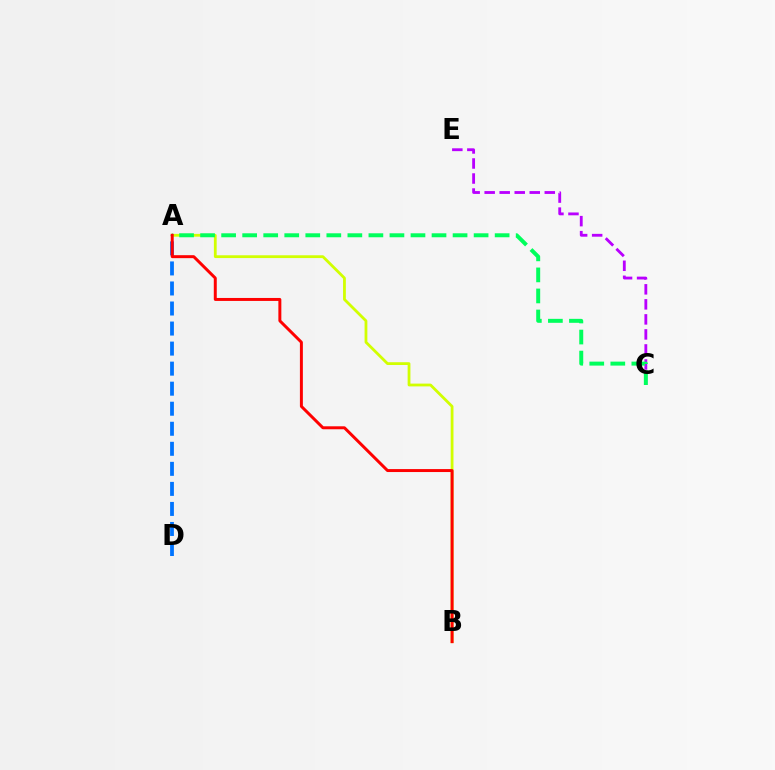{('A', 'D'): [{'color': '#0074ff', 'line_style': 'dashed', 'thickness': 2.72}], ('C', 'E'): [{'color': '#b900ff', 'line_style': 'dashed', 'thickness': 2.04}], ('A', 'B'): [{'color': '#d1ff00', 'line_style': 'solid', 'thickness': 2.01}, {'color': '#ff0000', 'line_style': 'solid', 'thickness': 2.14}], ('A', 'C'): [{'color': '#00ff5c', 'line_style': 'dashed', 'thickness': 2.86}]}